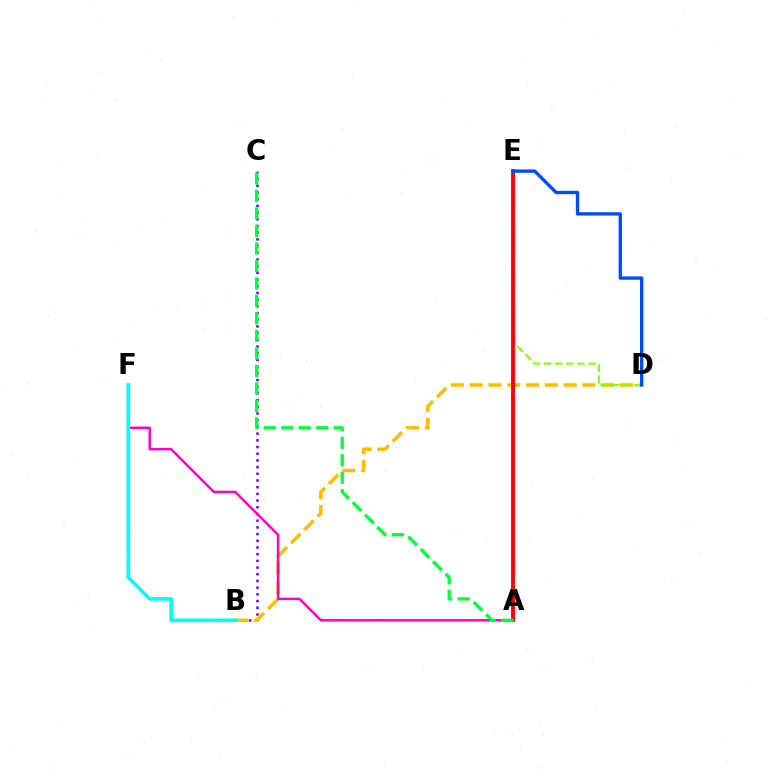{('B', 'C'): [{'color': '#7200ff', 'line_style': 'dotted', 'thickness': 1.82}], ('B', 'D'): [{'color': '#ffbd00', 'line_style': 'dashed', 'thickness': 2.55}], ('D', 'E'): [{'color': '#84ff00', 'line_style': 'dashed', 'thickness': 1.52}, {'color': '#004bff', 'line_style': 'solid', 'thickness': 2.4}], ('A', 'E'): [{'color': '#ff0000', 'line_style': 'solid', 'thickness': 2.78}], ('A', 'F'): [{'color': '#ff00cf', 'line_style': 'solid', 'thickness': 1.79}], ('A', 'C'): [{'color': '#00ff39', 'line_style': 'dashed', 'thickness': 2.38}], ('B', 'F'): [{'color': '#00fff6', 'line_style': 'solid', 'thickness': 2.61}]}